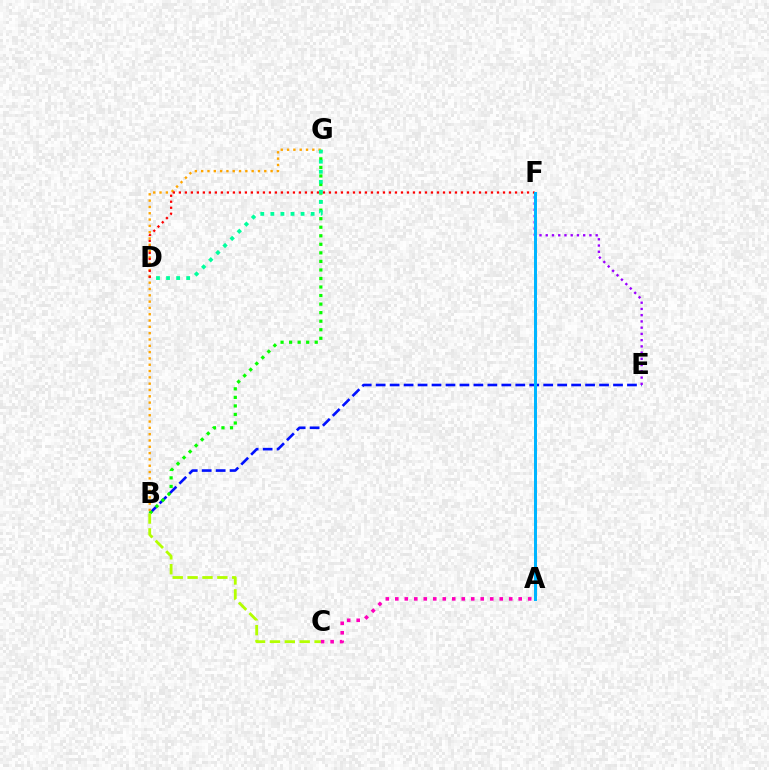{('B', 'E'): [{'color': '#0010ff', 'line_style': 'dashed', 'thickness': 1.9}], ('E', 'F'): [{'color': '#9b00ff', 'line_style': 'dotted', 'thickness': 1.7}], ('B', 'G'): [{'color': '#08ff00', 'line_style': 'dotted', 'thickness': 2.32}, {'color': '#ffa500', 'line_style': 'dotted', 'thickness': 1.71}], ('D', 'F'): [{'color': '#ff0000', 'line_style': 'dotted', 'thickness': 1.63}], ('B', 'C'): [{'color': '#b3ff00', 'line_style': 'dashed', 'thickness': 2.02}], ('A', 'F'): [{'color': '#00b5ff', 'line_style': 'solid', 'thickness': 2.16}], ('D', 'G'): [{'color': '#00ff9d', 'line_style': 'dotted', 'thickness': 2.74}], ('A', 'C'): [{'color': '#ff00bd', 'line_style': 'dotted', 'thickness': 2.58}]}